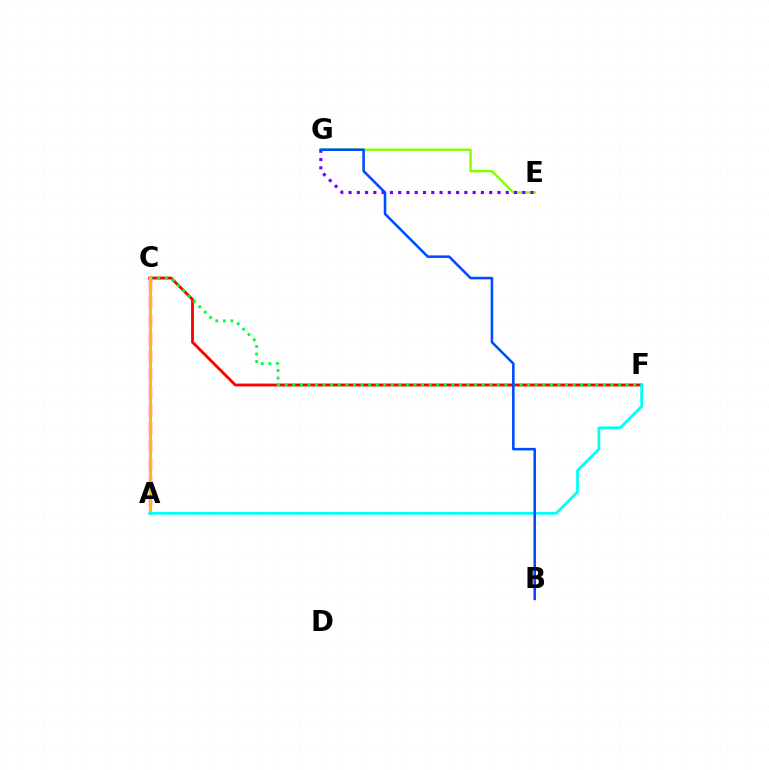{('C', 'F'): [{'color': '#ff0000', 'line_style': 'solid', 'thickness': 2.05}, {'color': '#00ff39', 'line_style': 'dotted', 'thickness': 2.06}], ('A', 'C'): [{'color': '#ff00cf', 'line_style': 'dashed', 'thickness': 2.44}, {'color': '#ffbd00', 'line_style': 'solid', 'thickness': 2.15}], ('E', 'G'): [{'color': '#84ff00', 'line_style': 'solid', 'thickness': 1.72}, {'color': '#7200ff', 'line_style': 'dotted', 'thickness': 2.25}], ('A', 'F'): [{'color': '#00fff6', 'line_style': 'solid', 'thickness': 1.98}], ('B', 'G'): [{'color': '#004bff', 'line_style': 'solid', 'thickness': 1.85}]}